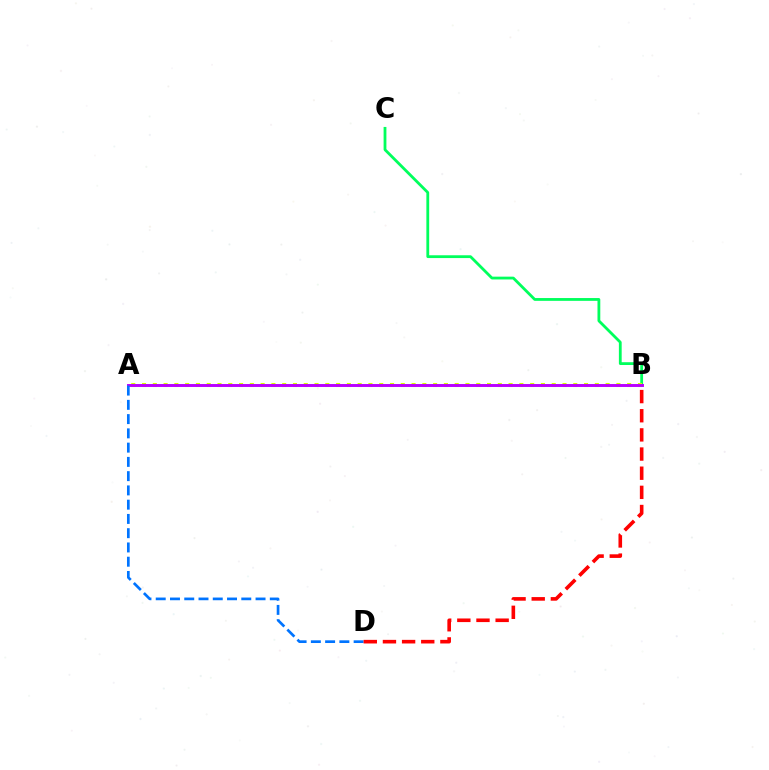{('B', 'C'): [{'color': '#00ff5c', 'line_style': 'solid', 'thickness': 2.01}], ('A', 'B'): [{'color': '#d1ff00', 'line_style': 'dotted', 'thickness': 2.93}, {'color': '#b900ff', 'line_style': 'solid', 'thickness': 2.11}], ('A', 'D'): [{'color': '#0074ff', 'line_style': 'dashed', 'thickness': 1.94}], ('B', 'D'): [{'color': '#ff0000', 'line_style': 'dashed', 'thickness': 2.6}]}